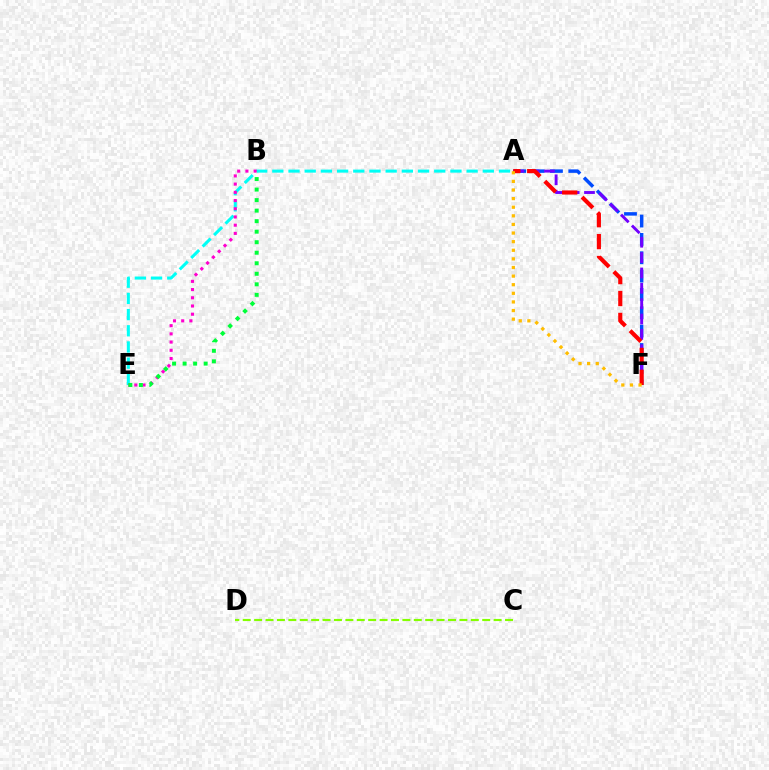{('A', 'E'): [{'color': '#00fff6', 'line_style': 'dashed', 'thickness': 2.2}], ('A', 'F'): [{'color': '#004bff', 'line_style': 'dashed', 'thickness': 2.49}, {'color': '#7200ff', 'line_style': 'dashed', 'thickness': 2.09}, {'color': '#ff0000', 'line_style': 'dashed', 'thickness': 2.98}, {'color': '#ffbd00', 'line_style': 'dotted', 'thickness': 2.34}], ('C', 'D'): [{'color': '#84ff00', 'line_style': 'dashed', 'thickness': 1.55}], ('B', 'E'): [{'color': '#ff00cf', 'line_style': 'dotted', 'thickness': 2.23}, {'color': '#00ff39', 'line_style': 'dotted', 'thickness': 2.86}]}